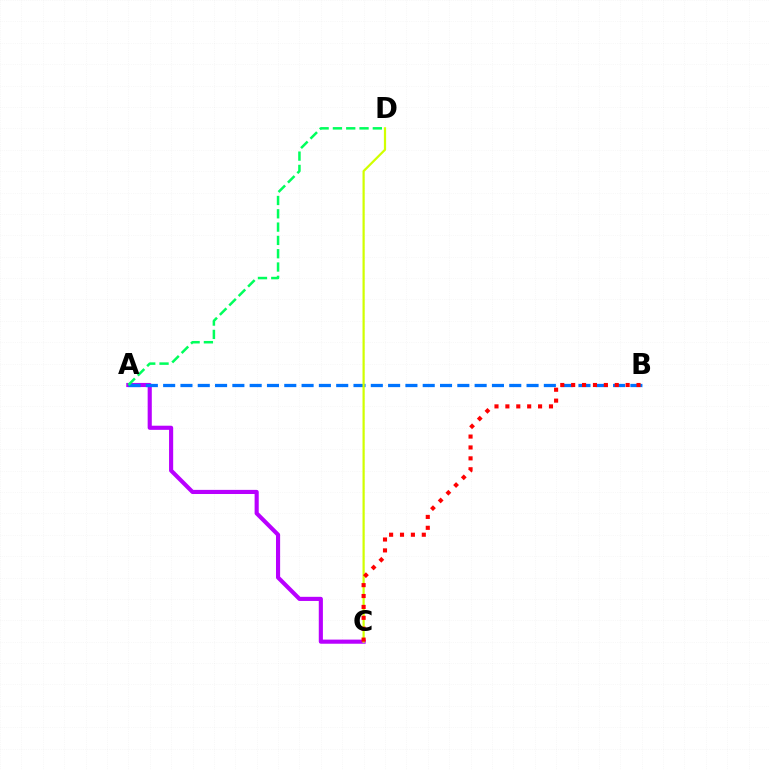{('A', 'C'): [{'color': '#b900ff', 'line_style': 'solid', 'thickness': 2.97}], ('A', 'B'): [{'color': '#0074ff', 'line_style': 'dashed', 'thickness': 2.35}], ('A', 'D'): [{'color': '#00ff5c', 'line_style': 'dashed', 'thickness': 1.81}], ('C', 'D'): [{'color': '#d1ff00', 'line_style': 'solid', 'thickness': 1.6}], ('B', 'C'): [{'color': '#ff0000', 'line_style': 'dotted', 'thickness': 2.96}]}